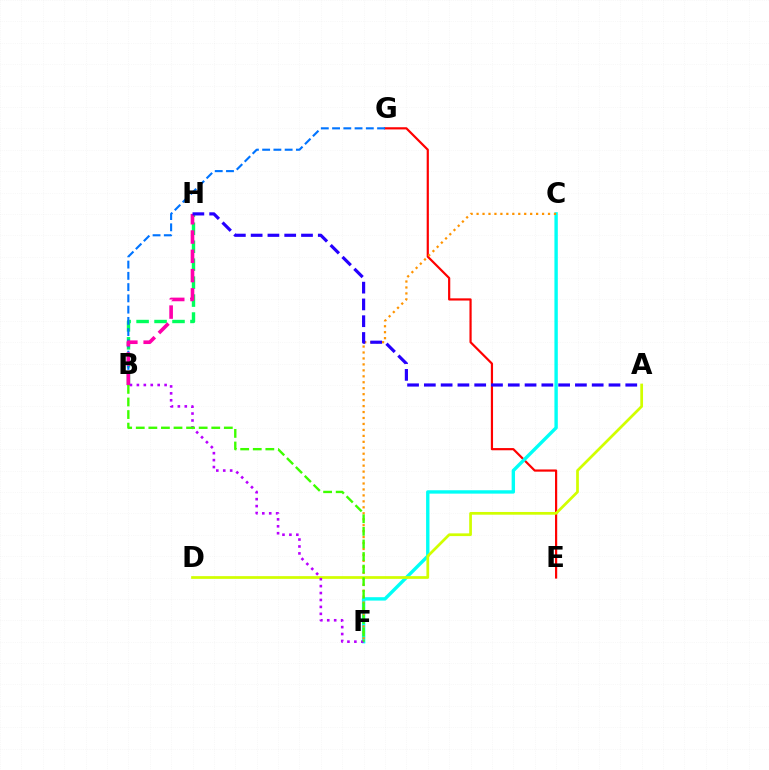{('E', 'G'): [{'color': '#ff0000', 'line_style': 'solid', 'thickness': 1.58}], ('C', 'F'): [{'color': '#00fff6', 'line_style': 'solid', 'thickness': 2.44}, {'color': '#ff9400', 'line_style': 'dotted', 'thickness': 1.62}], ('B', 'H'): [{'color': '#00ff5c', 'line_style': 'dashed', 'thickness': 2.44}, {'color': '#ff00ac', 'line_style': 'dashed', 'thickness': 2.62}], ('A', 'D'): [{'color': '#d1ff00', 'line_style': 'solid', 'thickness': 1.96}], ('B', 'G'): [{'color': '#0074ff', 'line_style': 'dashed', 'thickness': 1.53}], ('B', 'F'): [{'color': '#b900ff', 'line_style': 'dotted', 'thickness': 1.88}, {'color': '#3dff00', 'line_style': 'dashed', 'thickness': 1.71}], ('A', 'H'): [{'color': '#2500ff', 'line_style': 'dashed', 'thickness': 2.28}]}